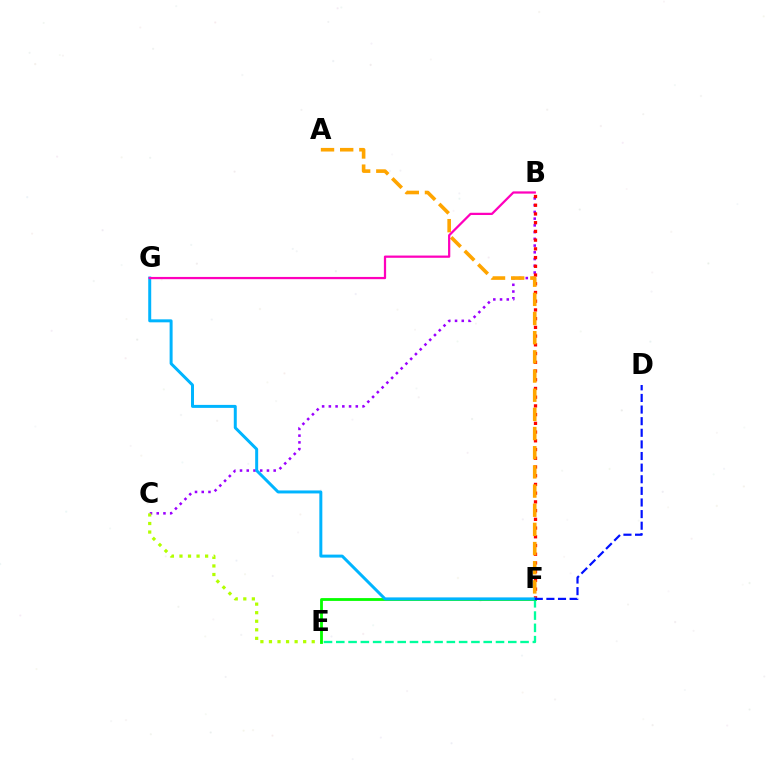{('B', 'C'): [{'color': '#9b00ff', 'line_style': 'dotted', 'thickness': 1.83}], ('C', 'E'): [{'color': '#b3ff00', 'line_style': 'dotted', 'thickness': 2.32}], ('B', 'F'): [{'color': '#ff0000', 'line_style': 'dotted', 'thickness': 2.37}], ('E', 'F'): [{'color': '#00ff9d', 'line_style': 'dashed', 'thickness': 1.67}, {'color': '#08ff00', 'line_style': 'solid', 'thickness': 2.03}], ('A', 'F'): [{'color': '#ffa500', 'line_style': 'dashed', 'thickness': 2.6}], ('F', 'G'): [{'color': '#00b5ff', 'line_style': 'solid', 'thickness': 2.15}], ('B', 'G'): [{'color': '#ff00bd', 'line_style': 'solid', 'thickness': 1.61}], ('D', 'F'): [{'color': '#0010ff', 'line_style': 'dashed', 'thickness': 1.58}]}